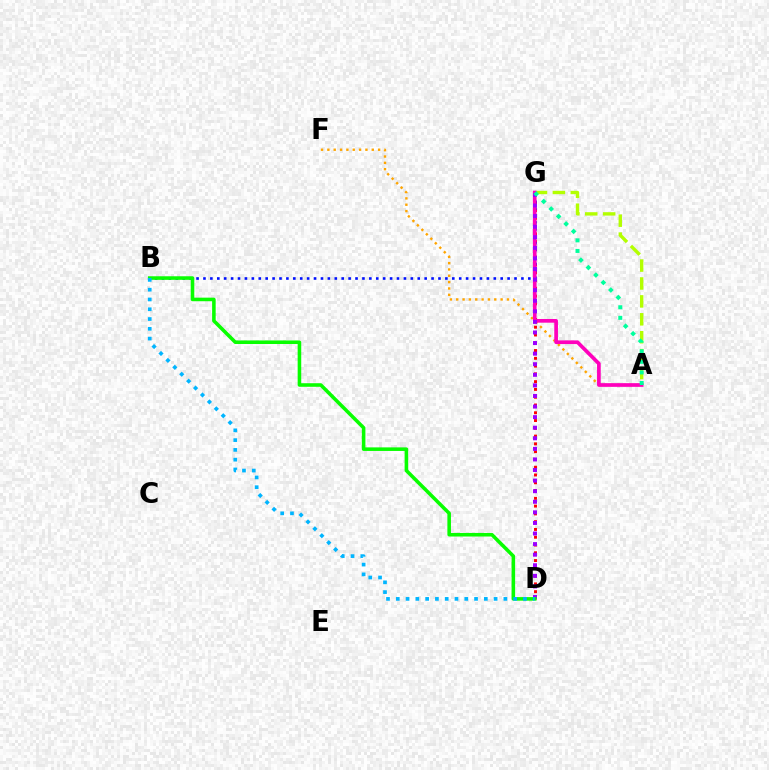{('A', 'F'): [{'color': '#ffa500', 'line_style': 'dotted', 'thickness': 1.72}], ('D', 'G'): [{'color': '#ff0000', 'line_style': 'dotted', 'thickness': 2.11}, {'color': '#9b00ff', 'line_style': 'dotted', 'thickness': 2.87}], ('A', 'G'): [{'color': '#b3ff00', 'line_style': 'dashed', 'thickness': 2.43}, {'color': '#ff00bd', 'line_style': 'solid', 'thickness': 2.65}, {'color': '#00ff9d', 'line_style': 'dotted', 'thickness': 2.87}], ('B', 'G'): [{'color': '#0010ff', 'line_style': 'dotted', 'thickness': 1.88}], ('B', 'D'): [{'color': '#08ff00', 'line_style': 'solid', 'thickness': 2.57}, {'color': '#00b5ff', 'line_style': 'dotted', 'thickness': 2.66}]}